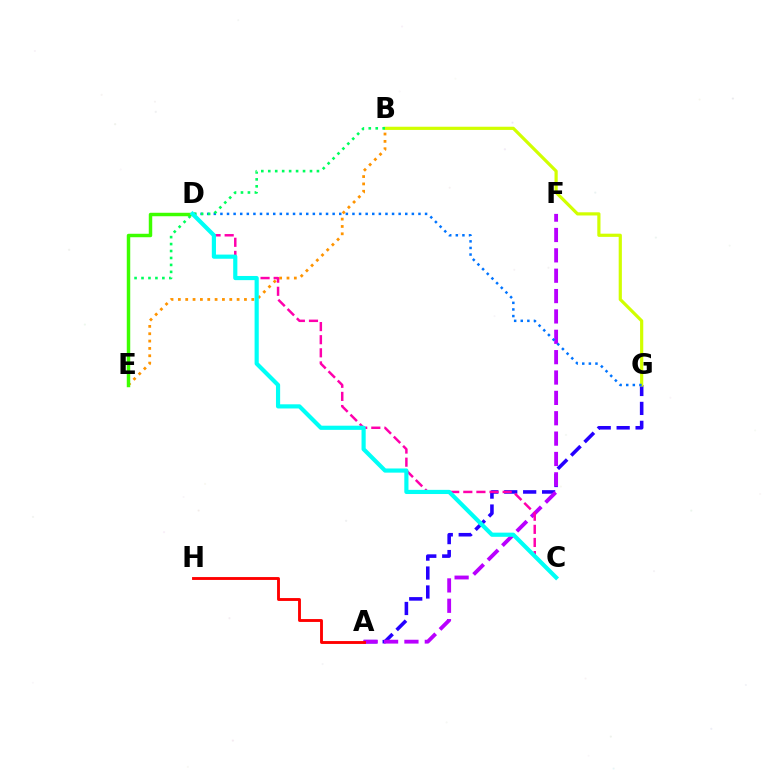{('B', 'E'): [{'color': '#ff9400', 'line_style': 'dotted', 'thickness': 2.0}, {'color': '#00ff5c', 'line_style': 'dotted', 'thickness': 1.89}], ('A', 'G'): [{'color': '#2500ff', 'line_style': 'dashed', 'thickness': 2.57}], ('B', 'G'): [{'color': '#d1ff00', 'line_style': 'solid', 'thickness': 2.3}], ('A', 'F'): [{'color': '#b900ff', 'line_style': 'dashed', 'thickness': 2.77}], ('C', 'D'): [{'color': '#ff00ac', 'line_style': 'dashed', 'thickness': 1.78}, {'color': '#00fff6', 'line_style': 'solid', 'thickness': 3.0}], ('D', 'G'): [{'color': '#0074ff', 'line_style': 'dotted', 'thickness': 1.79}], ('A', 'H'): [{'color': '#ff0000', 'line_style': 'solid', 'thickness': 2.07}], ('D', 'E'): [{'color': '#3dff00', 'line_style': 'solid', 'thickness': 2.49}]}